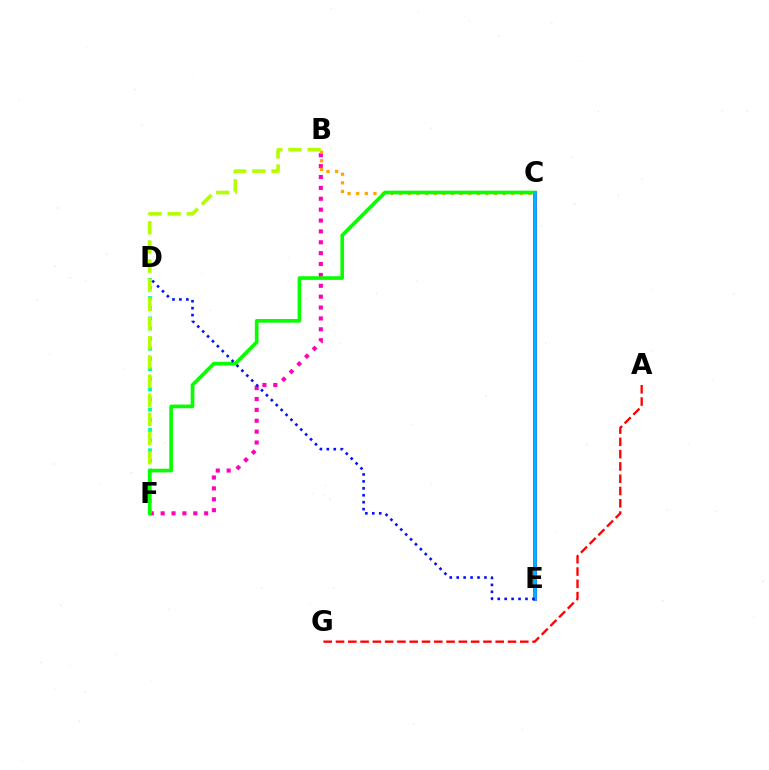{('B', 'F'): [{'color': '#ff00bd', 'line_style': 'dotted', 'thickness': 2.96}, {'color': '#b3ff00', 'line_style': 'dashed', 'thickness': 2.6}], ('B', 'C'): [{'color': '#ffa500', 'line_style': 'dotted', 'thickness': 2.34}], ('D', 'F'): [{'color': '#00ff9d', 'line_style': 'dotted', 'thickness': 2.76}], ('A', 'G'): [{'color': '#ff0000', 'line_style': 'dashed', 'thickness': 1.67}], ('C', 'E'): [{'color': '#9b00ff', 'line_style': 'solid', 'thickness': 2.85}, {'color': '#00b5ff', 'line_style': 'solid', 'thickness': 2.57}], ('C', 'F'): [{'color': '#08ff00', 'line_style': 'solid', 'thickness': 2.64}], ('D', 'E'): [{'color': '#0010ff', 'line_style': 'dotted', 'thickness': 1.88}]}